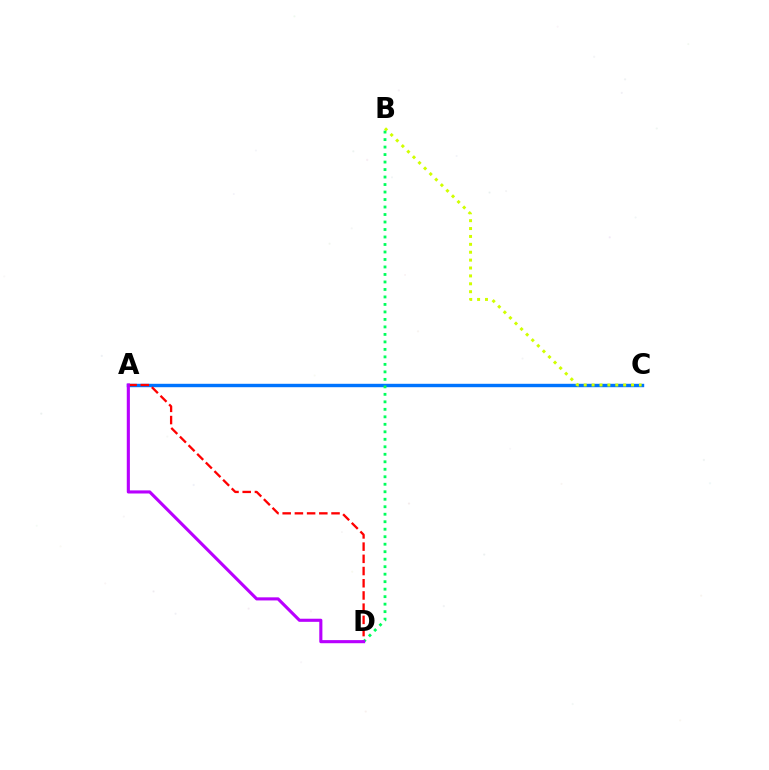{('A', 'C'): [{'color': '#0074ff', 'line_style': 'solid', 'thickness': 2.46}], ('A', 'D'): [{'color': '#ff0000', 'line_style': 'dashed', 'thickness': 1.66}, {'color': '#b900ff', 'line_style': 'solid', 'thickness': 2.24}], ('B', 'C'): [{'color': '#d1ff00', 'line_style': 'dotted', 'thickness': 2.14}], ('B', 'D'): [{'color': '#00ff5c', 'line_style': 'dotted', 'thickness': 2.04}]}